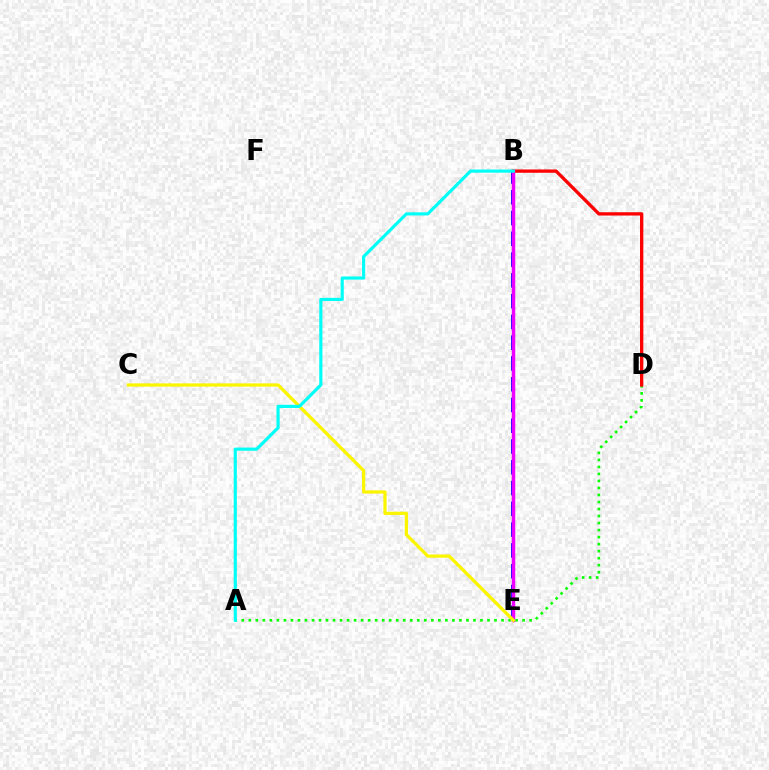{('A', 'D'): [{'color': '#08ff00', 'line_style': 'dotted', 'thickness': 1.91}], ('B', 'D'): [{'color': '#ff0000', 'line_style': 'solid', 'thickness': 2.38}], ('B', 'E'): [{'color': '#0010ff', 'line_style': 'dashed', 'thickness': 2.82}, {'color': '#ee00ff', 'line_style': 'solid', 'thickness': 2.5}], ('C', 'E'): [{'color': '#fcf500', 'line_style': 'solid', 'thickness': 2.33}], ('A', 'B'): [{'color': '#00fff6', 'line_style': 'solid', 'thickness': 2.27}]}